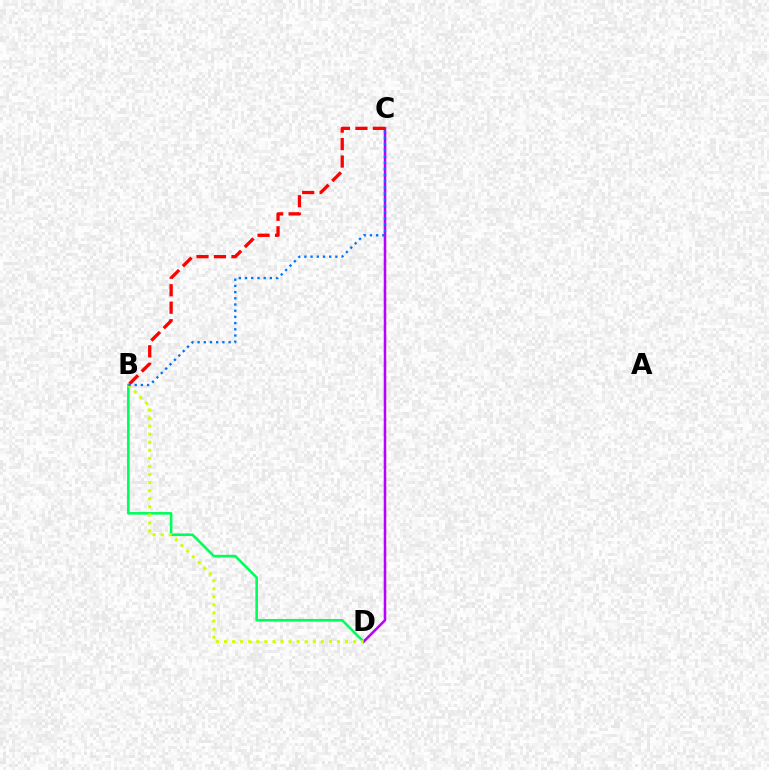{('B', 'D'): [{'color': '#00ff5c', 'line_style': 'solid', 'thickness': 1.88}, {'color': '#d1ff00', 'line_style': 'dotted', 'thickness': 2.19}], ('C', 'D'): [{'color': '#b900ff', 'line_style': 'solid', 'thickness': 1.83}], ('B', 'C'): [{'color': '#ff0000', 'line_style': 'dashed', 'thickness': 2.37}, {'color': '#0074ff', 'line_style': 'dotted', 'thickness': 1.68}]}